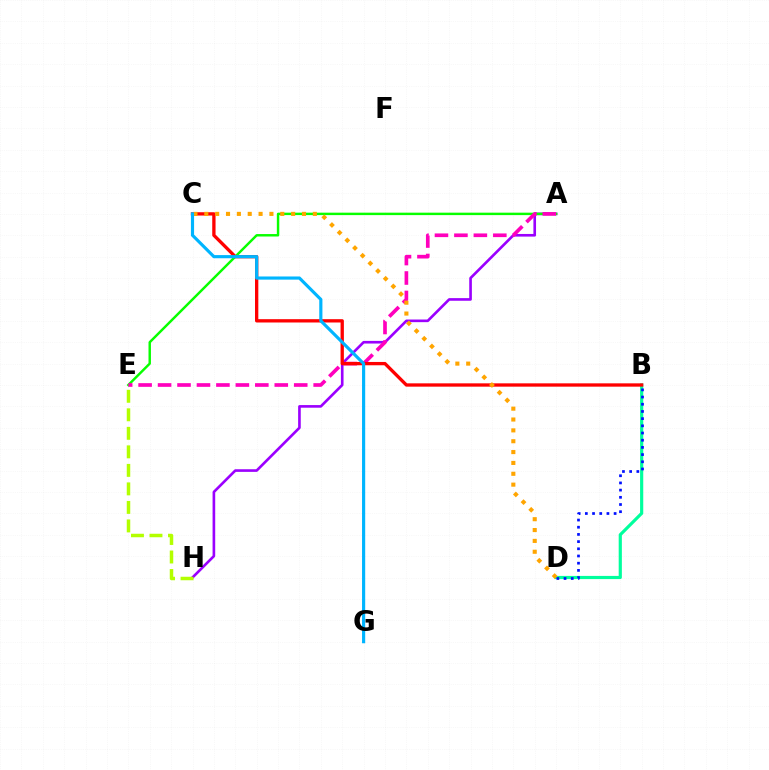{('A', 'H'): [{'color': '#9b00ff', 'line_style': 'solid', 'thickness': 1.9}], ('B', 'D'): [{'color': '#00ff9d', 'line_style': 'solid', 'thickness': 2.28}, {'color': '#0010ff', 'line_style': 'dotted', 'thickness': 1.95}], ('A', 'E'): [{'color': '#08ff00', 'line_style': 'solid', 'thickness': 1.76}, {'color': '#ff00bd', 'line_style': 'dashed', 'thickness': 2.64}], ('B', 'C'): [{'color': '#ff0000', 'line_style': 'solid', 'thickness': 2.39}], ('E', 'H'): [{'color': '#b3ff00', 'line_style': 'dashed', 'thickness': 2.52}], ('C', 'D'): [{'color': '#ffa500', 'line_style': 'dotted', 'thickness': 2.95}], ('C', 'G'): [{'color': '#00b5ff', 'line_style': 'solid', 'thickness': 2.27}]}